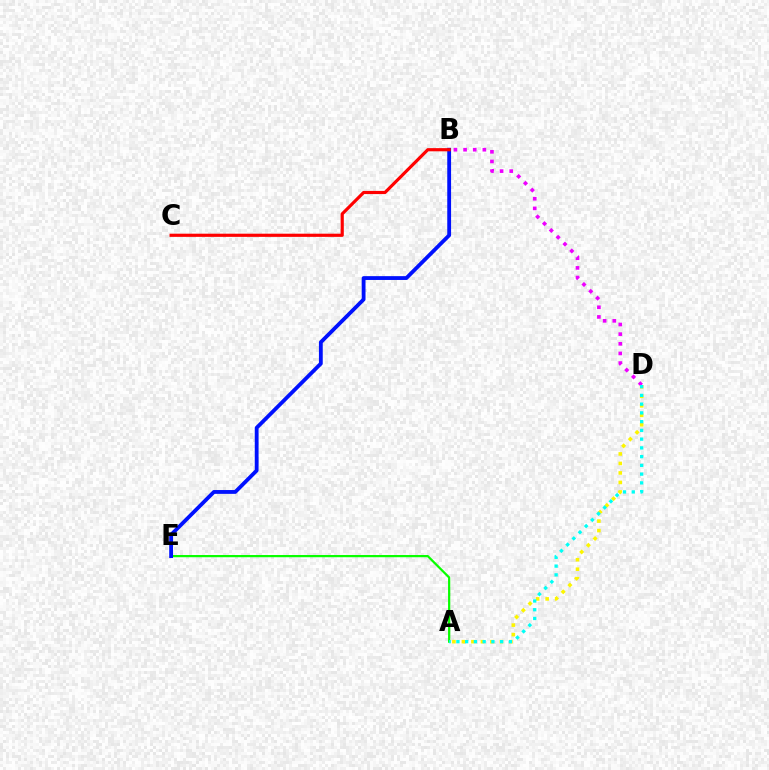{('A', 'D'): [{'color': '#fcf500', 'line_style': 'dotted', 'thickness': 2.58}, {'color': '#00fff6', 'line_style': 'dotted', 'thickness': 2.38}], ('B', 'D'): [{'color': '#ee00ff', 'line_style': 'dotted', 'thickness': 2.62}], ('A', 'E'): [{'color': '#08ff00', 'line_style': 'solid', 'thickness': 1.6}], ('B', 'E'): [{'color': '#0010ff', 'line_style': 'solid', 'thickness': 2.75}], ('B', 'C'): [{'color': '#ff0000', 'line_style': 'solid', 'thickness': 2.28}]}